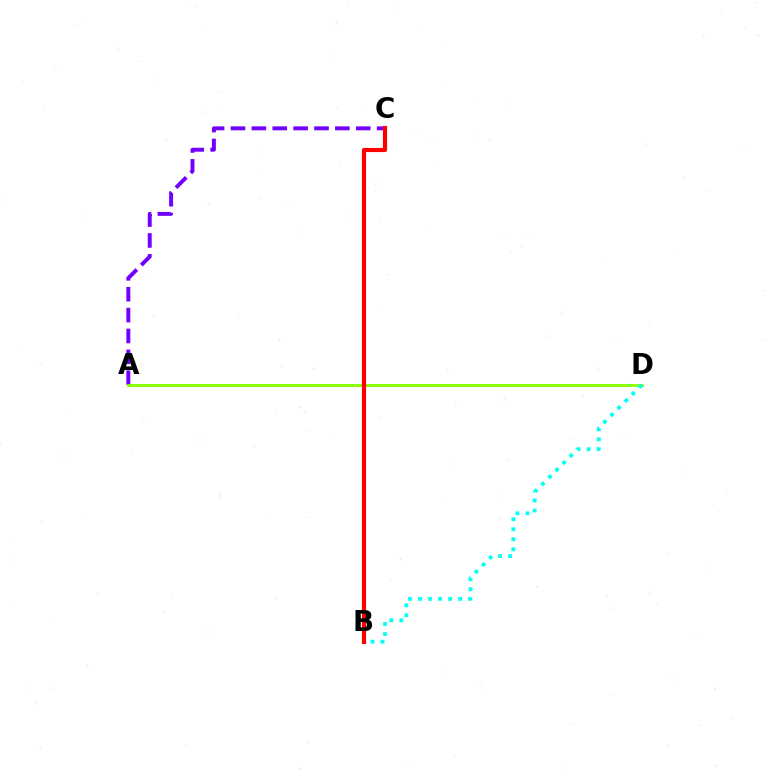{('A', 'C'): [{'color': '#7200ff', 'line_style': 'dashed', 'thickness': 2.84}], ('A', 'D'): [{'color': '#84ff00', 'line_style': 'solid', 'thickness': 2.03}], ('B', 'D'): [{'color': '#00fff6', 'line_style': 'dotted', 'thickness': 2.72}], ('B', 'C'): [{'color': '#ff0000', 'line_style': 'solid', 'thickness': 2.99}]}